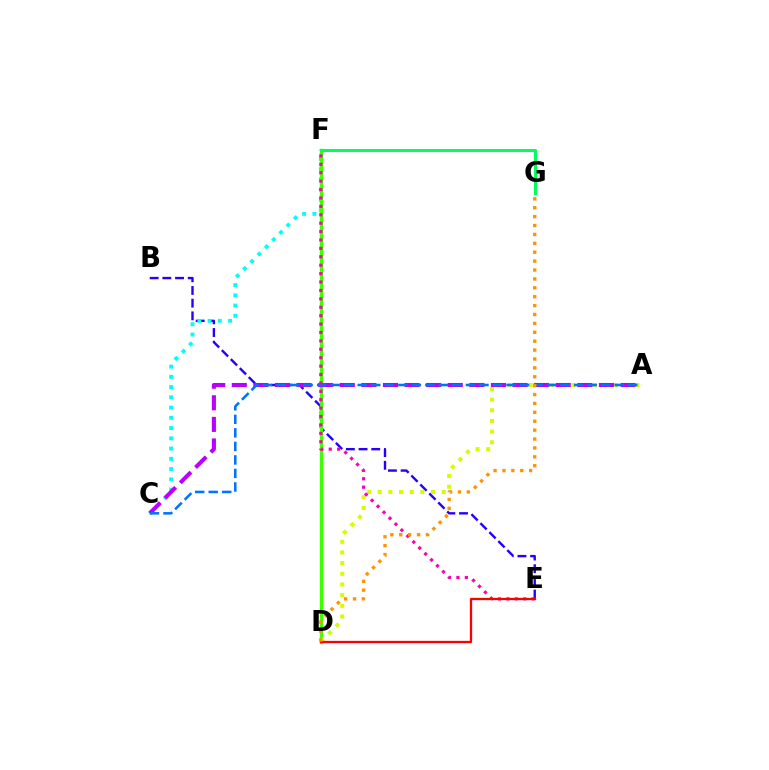{('B', 'E'): [{'color': '#2500ff', 'line_style': 'dashed', 'thickness': 1.72}], ('C', 'F'): [{'color': '#00fff6', 'line_style': 'dotted', 'thickness': 2.78}], ('D', 'F'): [{'color': '#3dff00', 'line_style': 'solid', 'thickness': 2.42}], ('A', 'D'): [{'color': '#d1ff00', 'line_style': 'dotted', 'thickness': 2.9}], ('F', 'G'): [{'color': '#00ff5c', 'line_style': 'solid', 'thickness': 2.19}], ('A', 'C'): [{'color': '#b900ff', 'line_style': 'dashed', 'thickness': 2.93}, {'color': '#0074ff', 'line_style': 'dashed', 'thickness': 1.84}], ('E', 'F'): [{'color': '#ff00ac', 'line_style': 'dotted', 'thickness': 2.28}], ('D', 'E'): [{'color': '#ff0000', 'line_style': 'solid', 'thickness': 1.65}], ('D', 'G'): [{'color': '#ff9400', 'line_style': 'dotted', 'thickness': 2.42}]}